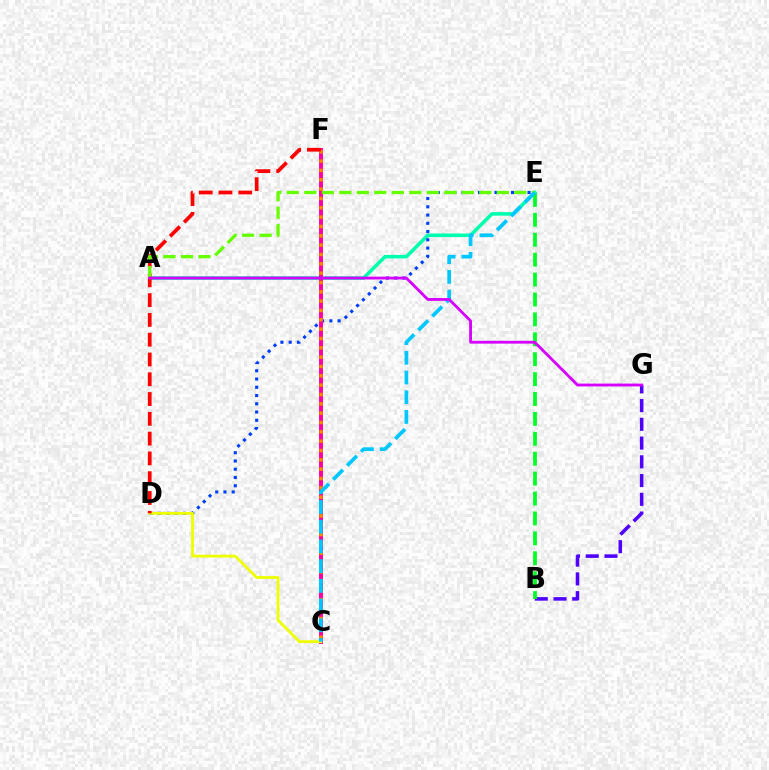{('A', 'E'): [{'color': '#00ffaf', 'line_style': 'solid', 'thickness': 2.57}, {'color': '#66ff00', 'line_style': 'dashed', 'thickness': 2.38}], ('B', 'G'): [{'color': '#4f00ff', 'line_style': 'dashed', 'thickness': 2.55}], ('D', 'E'): [{'color': '#003fff', 'line_style': 'dotted', 'thickness': 2.24}], ('C', 'F'): [{'color': '#ff00a0', 'line_style': 'solid', 'thickness': 2.83}, {'color': '#ff8800', 'line_style': 'dotted', 'thickness': 2.54}], ('B', 'E'): [{'color': '#00ff27', 'line_style': 'dashed', 'thickness': 2.7}], ('C', 'D'): [{'color': '#eeff00', 'line_style': 'solid', 'thickness': 2.03}], ('D', 'F'): [{'color': '#ff0000', 'line_style': 'dashed', 'thickness': 2.69}], ('C', 'E'): [{'color': '#00c7ff', 'line_style': 'dashed', 'thickness': 2.68}], ('A', 'G'): [{'color': '#d600ff', 'line_style': 'solid', 'thickness': 2.03}]}